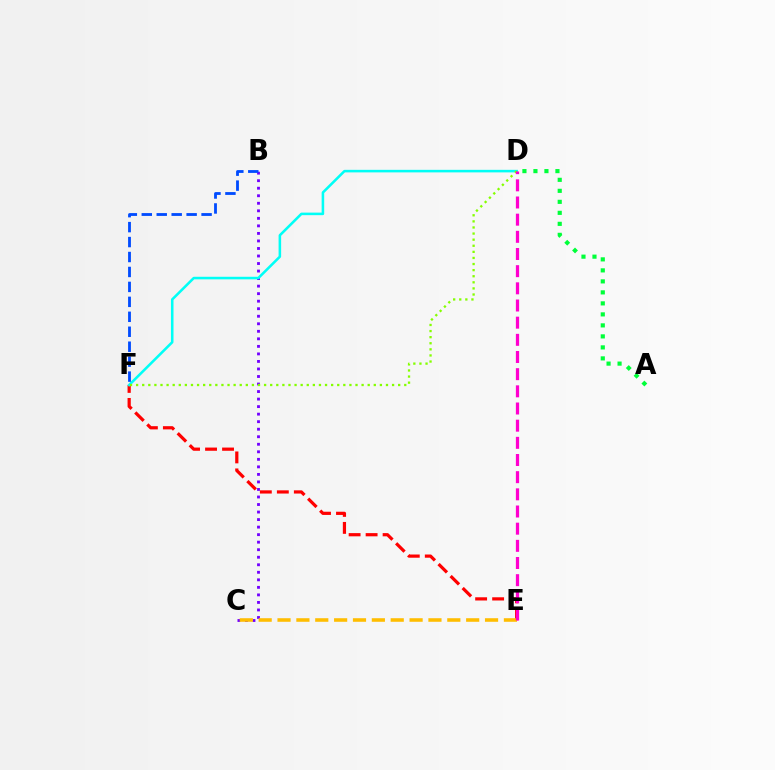{('B', 'C'): [{'color': '#7200ff', 'line_style': 'dotted', 'thickness': 2.05}], ('E', 'F'): [{'color': '#ff0000', 'line_style': 'dashed', 'thickness': 2.31}], ('C', 'E'): [{'color': '#ffbd00', 'line_style': 'dashed', 'thickness': 2.56}], ('D', 'F'): [{'color': '#00fff6', 'line_style': 'solid', 'thickness': 1.84}, {'color': '#84ff00', 'line_style': 'dotted', 'thickness': 1.66}], ('B', 'F'): [{'color': '#004bff', 'line_style': 'dashed', 'thickness': 2.03}], ('A', 'D'): [{'color': '#00ff39', 'line_style': 'dotted', 'thickness': 2.99}], ('D', 'E'): [{'color': '#ff00cf', 'line_style': 'dashed', 'thickness': 2.33}]}